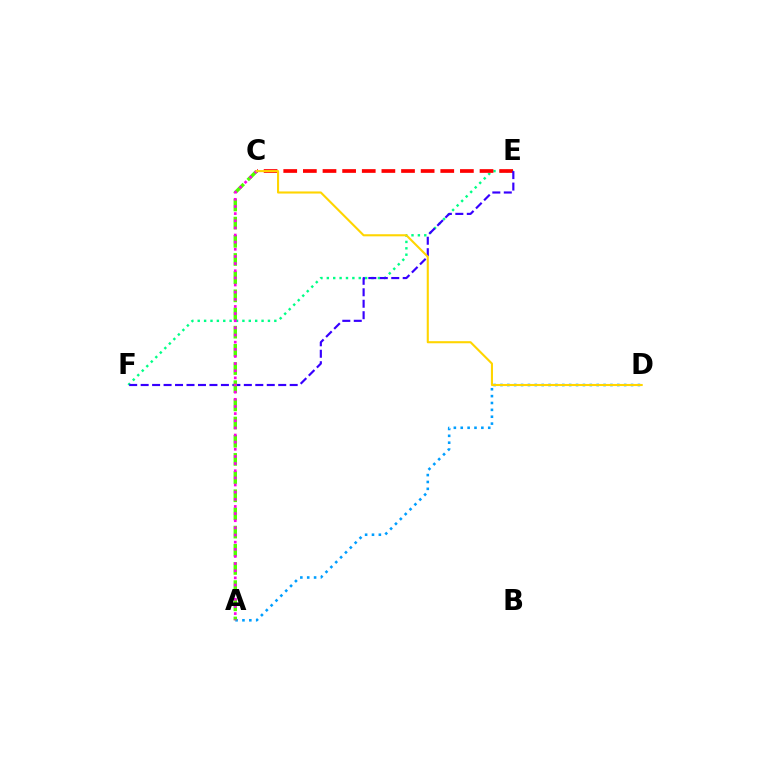{('E', 'F'): [{'color': '#00ff86', 'line_style': 'dotted', 'thickness': 1.73}, {'color': '#3700ff', 'line_style': 'dashed', 'thickness': 1.56}], ('A', 'D'): [{'color': '#009eff', 'line_style': 'dotted', 'thickness': 1.87}], ('C', 'E'): [{'color': '#ff0000', 'line_style': 'dashed', 'thickness': 2.67}], ('A', 'C'): [{'color': '#4fff00', 'line_style': 'dashed', 'thickness': 2.47}, {'color': '#ff00ed', 'line_style': 'dotted', 'thickness': 1.94}], ('C', 'D'): [{'color': '#ffd500', 'line_style': 'solid', 'thickness': 1.51}]}